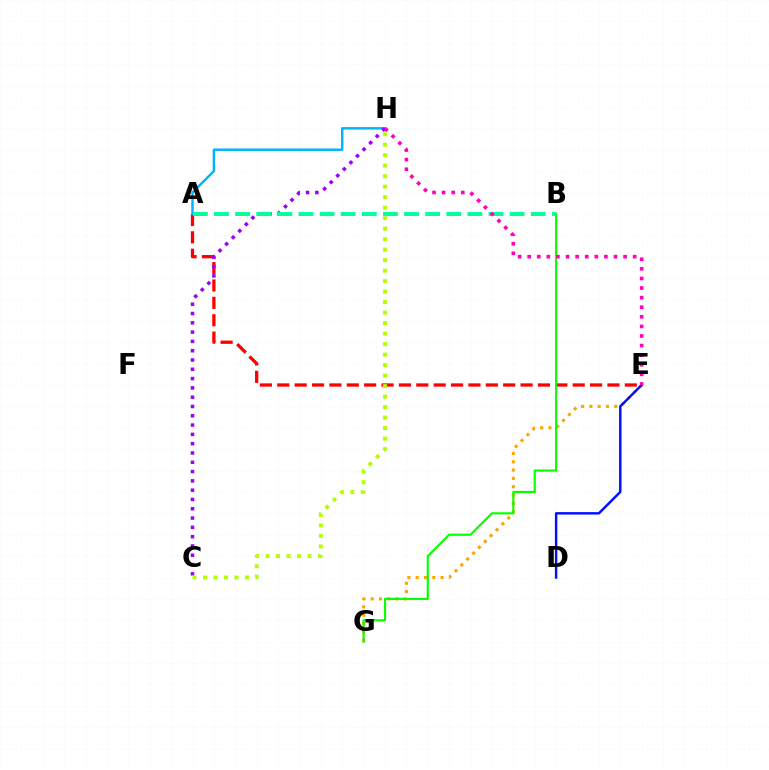{('A', 'E'): [{'color': '#ff0000', 'line_style': 'dashed', 'thickness': 2.36}], ('A', 'H'): [{'color': '#00b5ff', 'line_style': 'solid', 'thickness': 1.77}], ('C', 'H'): [{'color': '#9b00ff', 'line_style': 'dotted', 'thickness': 2.53}, {'color': '#b3ff00', 'line_style': 'dotted', 'thickness': 2.85}], ('E', 'G'): [{'color': '#ffa500', 'line_style': 'dotted', 'thickness': 2.25}], ('B', 'G'): [{'color': '#08ff00', 'line_style': 'solid', 'thickness': 1.56}], ('A', 'B'): [{'color': '#00ff9d', 'line_style': 'dashed', 'thickness': 2.87}], ('D', 'E'): [{'color': '#0010ff', 'line_style': 'solid', 'thickness': 1.76}], ('E', 'H'): [{'color': '#ff00bd', 'line_style': 'dotted', 'thickness': 2.61}]}